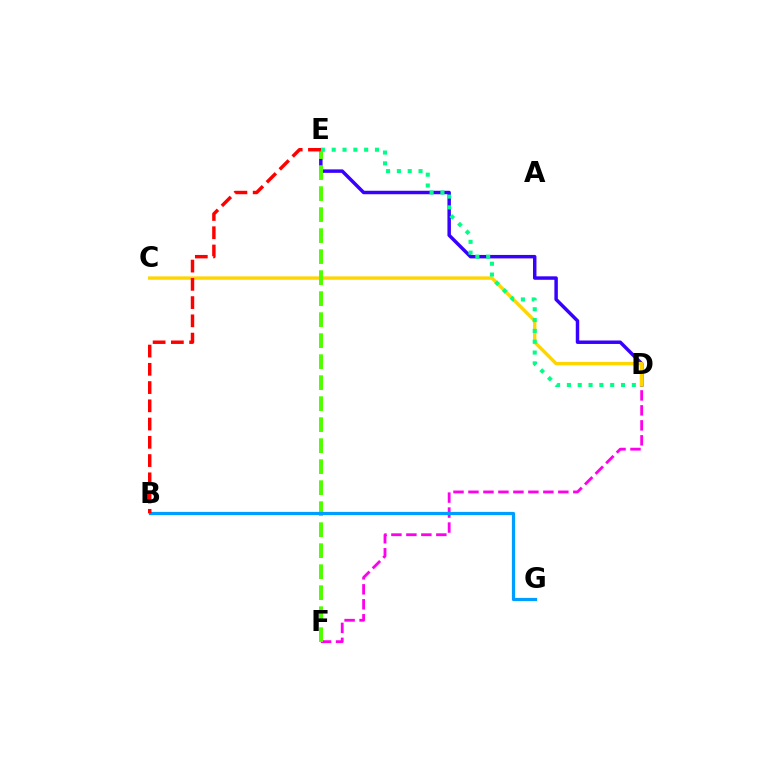{('D', 'F'): [{'color': '#ff00ed', 'line_style': 'dashed', 'thickness': 2.03}], ('D', 'E'): [{'color': '#3700ff', 'line_style': 'solid', 'thickness': 2.49}, {'color': '#00ff86', 'line_style': 'dotted', 'thickness': 2.94}], ('C', 'D'): [{'color': '#ffd500', 'line_style': 'solid', 'thickness': 2.44}], ('E', 'F'): [{'color': '#4fff00', 'line_style': 'dashed', 'thickness': 2.85}], ('B', 'G'): [{'color': '#009eff', 'line_style': 'solid', 'thickness': 2.31}], ('B', 'E'): [{'color': '#ff0000', 'line_style': 'dashed', 'thickness': 2.48}]}